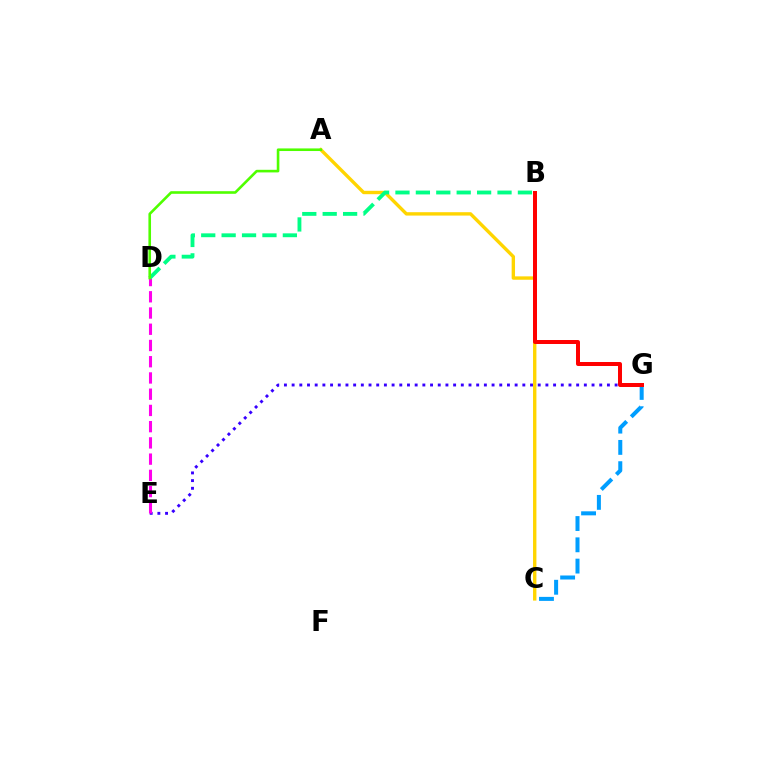{('E', 'G'): [{'color': '#3700ff', 'line_style': 'dotted', 'thickness': 2.09}], ('D', 'E'): [{'color': '#ff00ed', 'line_style': 'dashed', 'thickness': 2.21}], ('C', 'G'): [{'color': '#009eff', 'line_style': 'dashed', 'thickness': 2.89}], ('A', 'C'): [{'color': '#ffd500', 'line_style': 'solid', 'thickness': 2.43}], ('B', 'D'): [{'color': '#00ff86', 'line_style': 'dashed', 'thickness': 2.77}], ('B', 'G'): [{'color': '#ff0000', 'line_style': 'solid', 'thickness': 2.87}], ('A', 'D'): [{'color': '#4fff00', 'line_style': 'solid', 'thickness': 1.88}]}